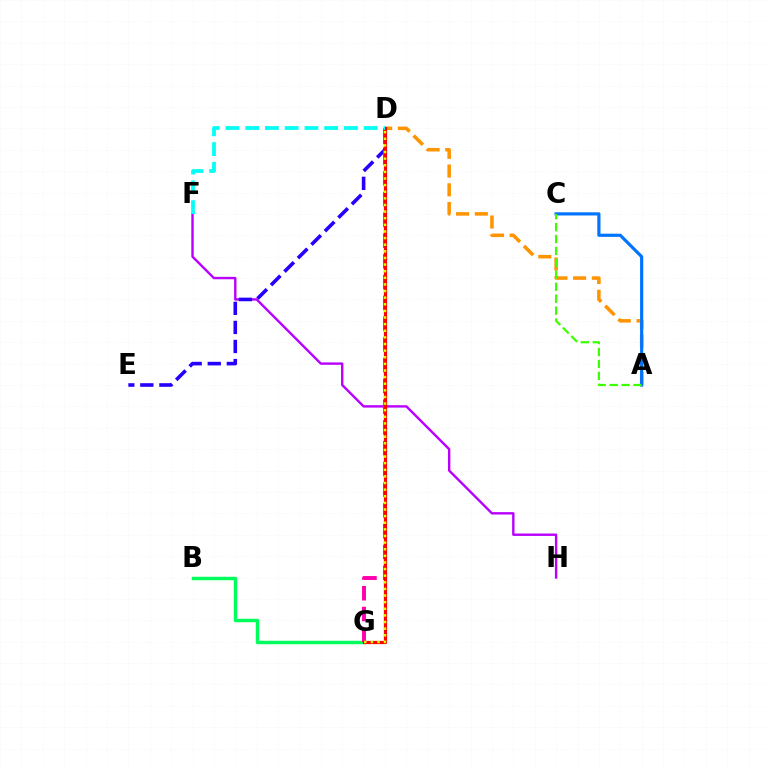{('A', 'D'): [{'color': '#ff9400', 'line_style': 'dashed', 'thickness': 2.55}], ('A', 'C'): [{'color': '#0074ff', 'line_style': 'solid', 'thickness': 2.29}, {'color': '#3dff00', 'line_style': 'dashed', 'thickness': 1.62}], ('F', 'H'): [{'color': '#b900ff', 'line_style': 'solid', 'thickness': 1.73}], ('B', 'G'): [{'color': '#00ff5c', 'line_style': 'solid', 'thickness': 2.48}], ('D', 'E'): [{'color': '#2500ff', 'line_style': 'dashed', 'thickness': 2.59}], ('D', 'G'): [{'color': '#ff00ac', 'line_style': 'dashed', 'thickness': 2.82}, {'color': '#ff0000', 'line_style': 'solid', 'thickness': 2.31}, {'color': '#d1ff00', 'line_style': 'dotted', 'thickness': 1.8}], ('D', 'F'): [{'color': '#00fff6', 'line_style': 'dashed', 'thickness': 2.68}]}